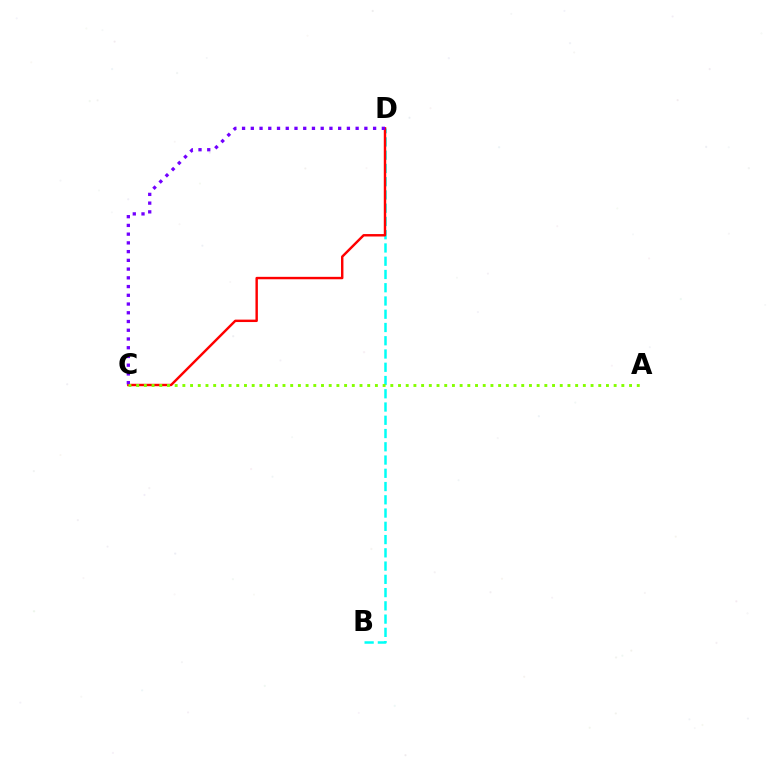{('B', 'D'): [{'color': '#00fff6', 'line_style': 'dashed', 'thickness': 1.8}], ('C', 'D'): [{'color': '#ff0000', 'line_style': 'solid', 'thickness': 1.75}, {'color': '#7200ff', 'line_style': 'dotted', 'thickness': 2.37}], ('A', 'C'): [{'color': '#84ff00', 'line_style': 'dotted', 'thickness': 2.09}]}